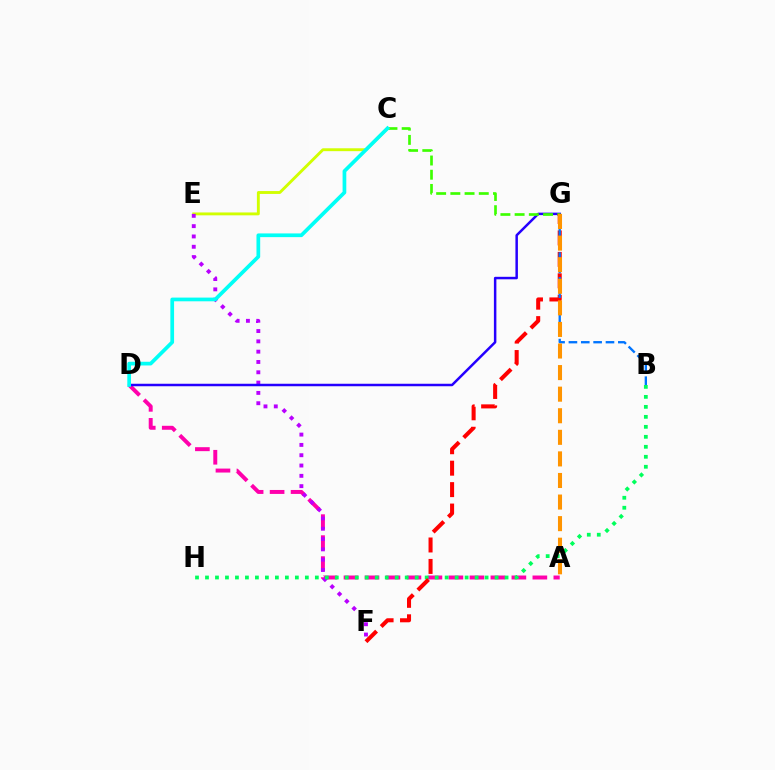{('A', 'D'): [{'color': '#ff00ac', 'line_style': 'dashed', 'thickness': 2.85}], ('C', 'E'): [{'color': '#d1ff00', 'line_style': 'solid', 'thickness': 2.07}], ('E', 'F'): [{'color': '#b900ff', 'line_style': 'dotted', 'thickness': 2.8}], ('D', 'G'): [{'color': '#2500ff', 'line_style': 'solid', 'thickness': 1.79}], ('C', 'G'): [{'color': '#3dff00', 'line_style': 'dashed', 'thickness': 1.93}], ('B', 'H'): [{'color': '#00ff5c', 'line_style': 'dotted', 'thickness': 2.71}], ('F', 'G'): [{'color': '#ff0000', 'line_style': 'dashed', 'thickness': 2.91}], ('C', 'D'): [{'color': '#00fff6', 'line_style': 'solid', 'thickness': 2.67}], ('B', 'G'): [{'color': '#0074ff', 'line_style': 'dashed', 'thickness': 1.68}], ('A', 'G'): [{'color': '#ff9400', 'line_style': 'dashed', 'thickness': 2.93}]}